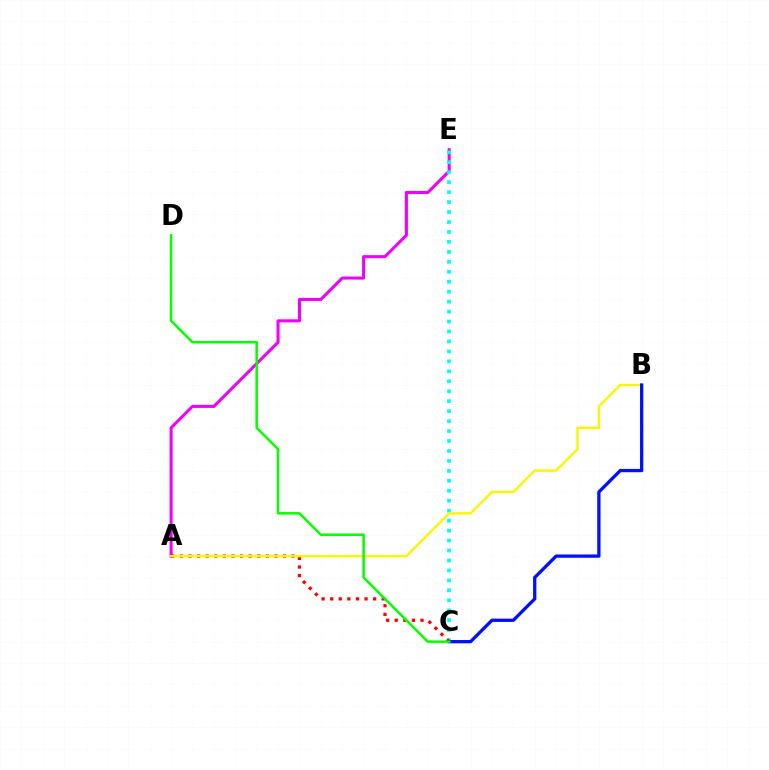{('A', 'E'): [{'color': '#ee00ff', 'line_style': 'solid', 'thickness': 2.19}], ('C', 'E'): [{'color': '#00fff6', 'line_style': 'dotted', 'thickness': 2.7}], ('A', 'C'): [{'color': '#ff0000', 'line_style': 'dotted', 'thickness': 2.34}], ('A', 'B'): [{'color': '#fcf500', 'line_style': 'solid', 'thickness': 1.72}], ('B', 'C'): [{'color': '#0010ff', 'line_style': 'solid', 'thickness': 2.37}], ('C', 'D'): [{'color': '#08ff00', 'line_style': 'solid', 'thickness': 1.82}]}